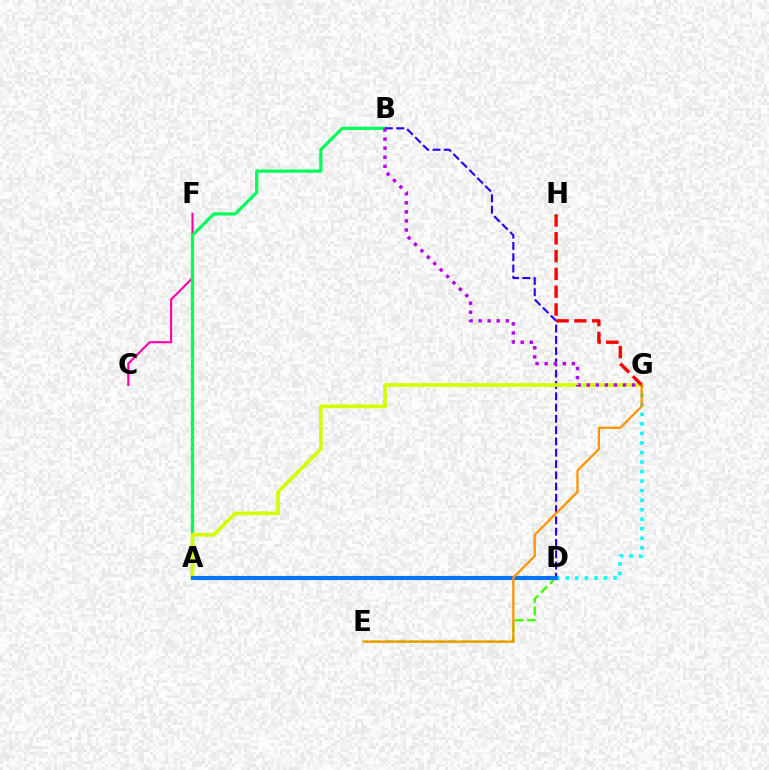{('C', 'F'): [{'color': '#ff00ac', 'line_style': 'solid', 'thickness': 1.53}], ('A', 'B'): [{'color': '#00ff5c', 'line_style': 'solid', 'thickness': 2.32}], ('D', 'E'): [{'color': '#3dff00', 'line_style': 'dashed', 'thickness': 1.71}], ('B', 'D'): [{'color': '#2500ff', 'line_style': 'dashed', 'thickness': 1.53}], ('D', 'G'): [{'color': '#00fff6', 'line_style': 'dotted', 'thickness': 2.59}], ('A', 'G'): [{'color': '#d1ff00', 'line_style': 'solid', 'thickness': 2.64}], ('G', 'H'): [{'color': '#ff0000', 'line_style': 'dashed', 'thickness': 2.42}], ('A', 'D'): [{'color': '#0074ff', 'line_style': 'solid', 'thickness': 2.96}], ('E', 'G'): [{'color': '#ff9400', 'line_style': 'solid', 'thickness': 1.65}], ('B', 'G'): [{'color': '#b900ff', 'line_style': 'dotted', 'thickness': 2.46}]}